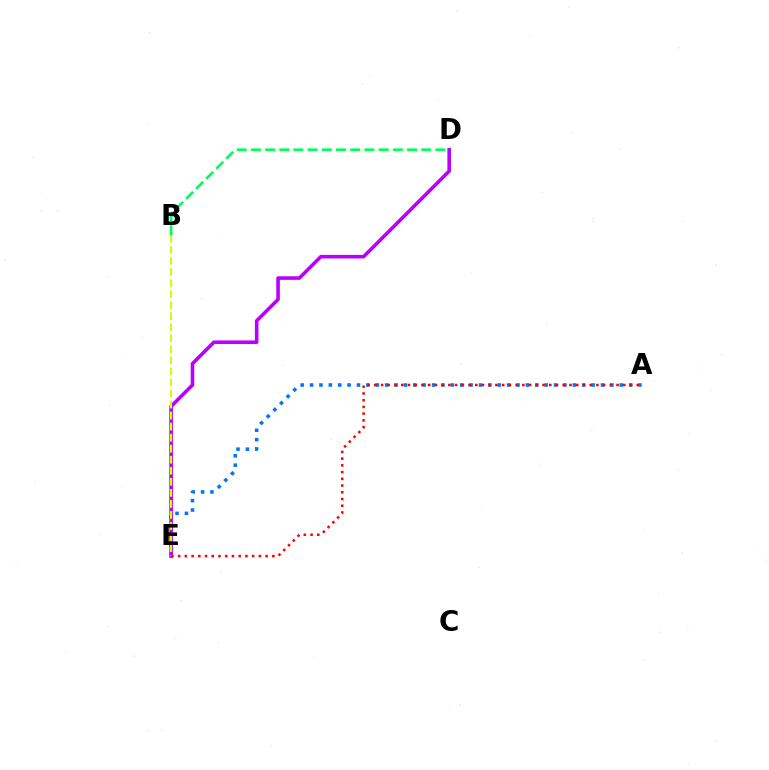{('A', 'E'): [{'color': '#0074ff', 'line_style': 'dotted', 'thickness': 2.55}, {'color': '#ff0000', 'line_style': 'dotted', 'thickness': 1.83}], ('D', 'E'): [{'color': '#b900ff', 'line_style': 'solid', 'thickness': 2.59}], ('B', 'E'): [{'color': '#d1ff00', 'line_style': 'dashed', 'thickness': 1.5}], ('B', 'D'): [{'color': '#00ff5c', 'line_style': 'dashed', 'thickness': 1.93}]}